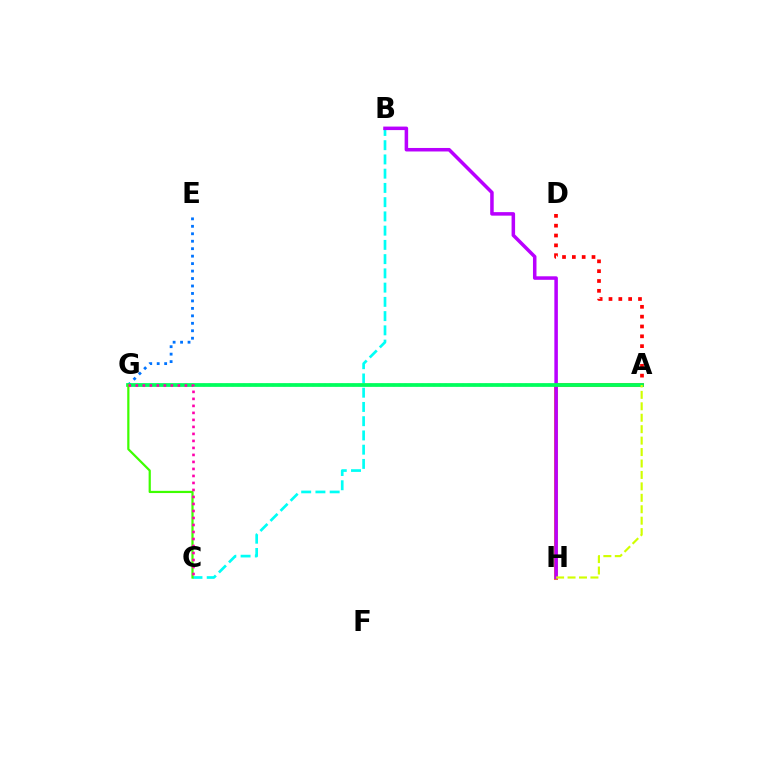{('E', 'G'): [{'color': '#0074ff', 'line_style': 'dotted', 'thickness': 2.03}], ('A', 'H'): [{'color': '#ff9400', 'line_style': 'solid', 'thickness': 2.9}, {'color': '#d1ff00', 'line_style': 'dashed', 'thickness': 1.55}], ('A', 'G'): [{'color': '#2500ff', 'line_style': 'dotted', 'thickness': 1.56}, {'color': '#00ff5c', 'line_style': 'solid', 'thickness': 2.7}], ('B', 'C'): [{'color': '#00fff6', 'line_style': 'dashed', 'thickness': 1.93}], ('A', 'D'): [{'color': '#ff0000', 'line_style': 'dotted', 'thickness': 2.67}], ('B', 'H'): [{'color': '#b900ff', 'line_style': 'solid', 'thickness': 2.53}], ('C', 'G'): [{'color': '#3dff00', 'line_style': 'solid', 'thickness': 1.6}, {'color': '#ff00ac', 'line_style': 'dotted', 'thickness': 1.9}]}